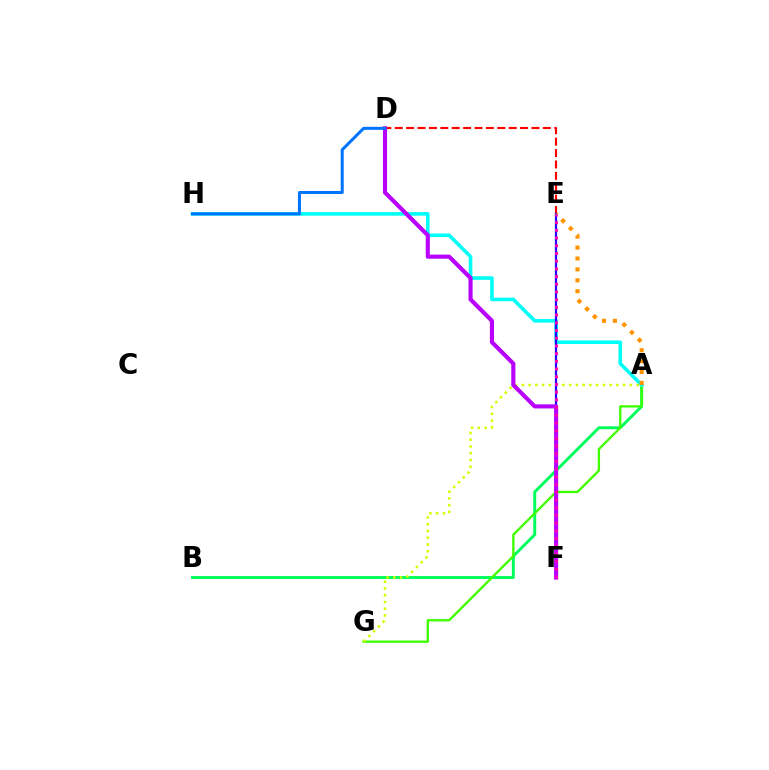{('D', 'E'): [{'color': '#ff0000', 'line_style': 'dashed', 'thickness': 1.55}], ('A', 'B'): [{'color': '#00ff5c', 'line_style': 'solid', 'thickness': 2.13}], ('A', 'G'): [{'color': '#3dff00', 'line_style': 'solid', 'thickness': 1.68}, {'color': '#d1ff00', 'line_style': 'dotted', 'thickness': 1.83}], ('A', 'H'): [{'color': '#00fff6', 'line_style': 'solid', 'thickness': 2.59}], ('E', 'F'): [{'color': '#2500ff', 'line_style': 'solid', 'thickness': 1.62}, {'color': '#ff00ac', 'line_style': 'dotted', 'thickness': 2.09}], ('A', 'E'): [{'color': '#ff9400', 'line_style': 'dotted', 'thickness': 2.96}], ('D', 'F'): [{'color': '#b900ff', 'line_style': 'solid', 'thickness': 2.97}], ('D', 'H'): [{'color': '#0074ff', 'line_style': 'solid', 'thickness': 2.17}]}